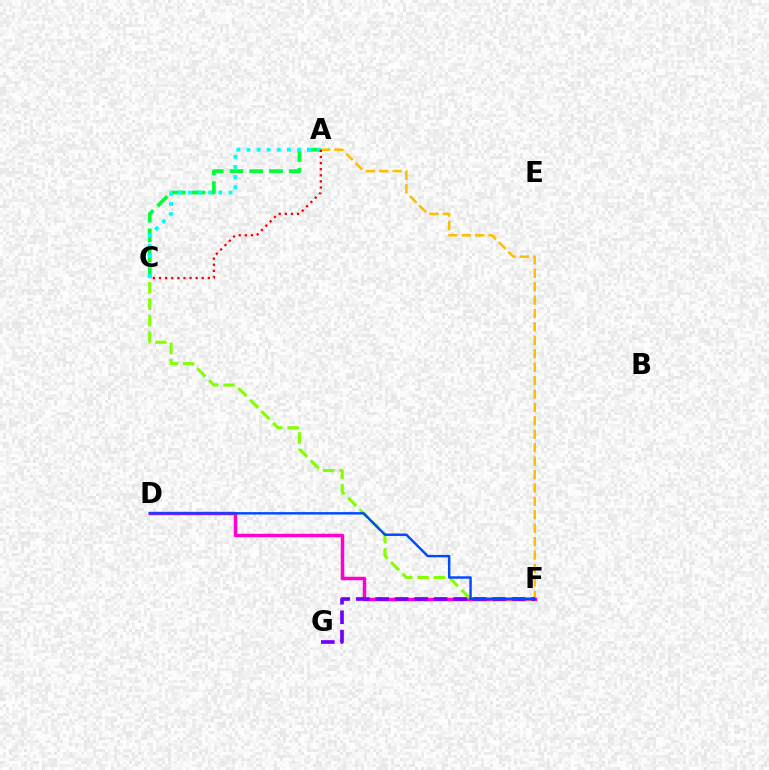{('D', 'F'): [{'color': '#ff00cf', 'line_style': 'solid', 'thickness': 2.48}, {'color': '#004bff', 'line_style': 'solid', 'thickness': 1.76}], ('A', 'C'): [{'color': '#00ff39', 'line_style': 'dashed', 'thickness': 2.69}, {'color': '#00fff6', 'line_style': 'dotted', 'thickness': 2.75}, {'color': '#ff0000', 'line_style': 'dotted', 'thickness': 1.66}], ('A', 'F'): [{'color': '#ffbd00', 'line_style': 'dashed', 'thickness': 1.82}], ('C', 'F'): [{'color': '#84ff00', 'line_style': 'dashed', 'thickness': 2.23}], ('F', 'G'): [{'color': '#7200ff', 'line_style': 'dashed', 'thickness': 2.65}]}